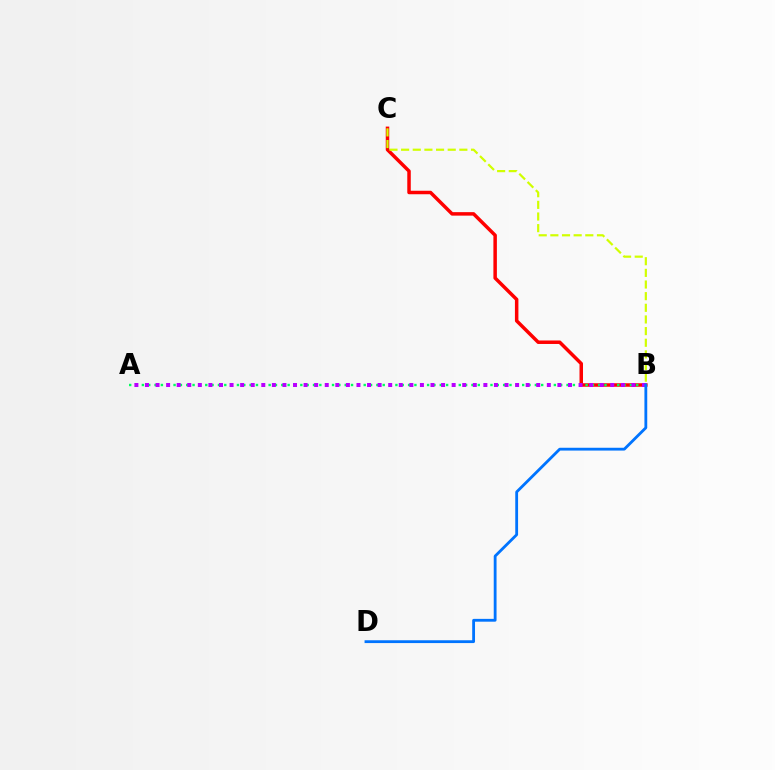{('B', 'C'): [{'color': '#ff0000', 'line_style': 'solid', 'thickness': 2.51}, {'color': '#d1ff00', 'line_style': 'dashed', 'thickness': 1.58}], ('A', 'B'): [{'color': '#00ff5c', 'line_style': 'dotted', 'thickness': 1.72}, {'color': '#b900ff', 'line_style': 'dotted', 'thickness': 2.87}], ('B', 'D'): [{'color': '#0074ff', 'line_style': 'solid', 'thickness': 2.03}]}